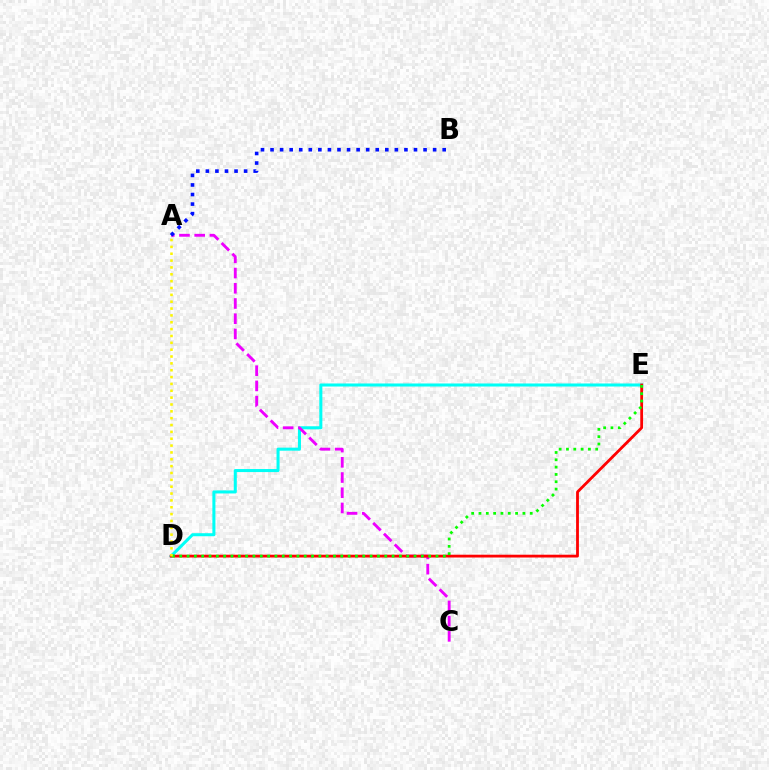{('D', 'E'): [{'color': '#00fff6', 'line_style': 'solid', 'thickness': 2.19}, {'color': '#ff0000', 'line_style': 'solid', 'thickness': 2.02}, {'color': '#08ff00', 'line_style': 'dotted', 'thickness': 1.99}], ('A', 'C'): [{'color': '#ee00ff', 'line_style': 'dashed', 'thickness': 2.07}], ('A', 'B'): [{'color': '#0010ff', 'line_style': 'dotted', 'thickness': 2.6}], ('A', 'D'): [{'color': '#fcf500', 'line_style': 'dotted', 'thickness': 1.86}]}